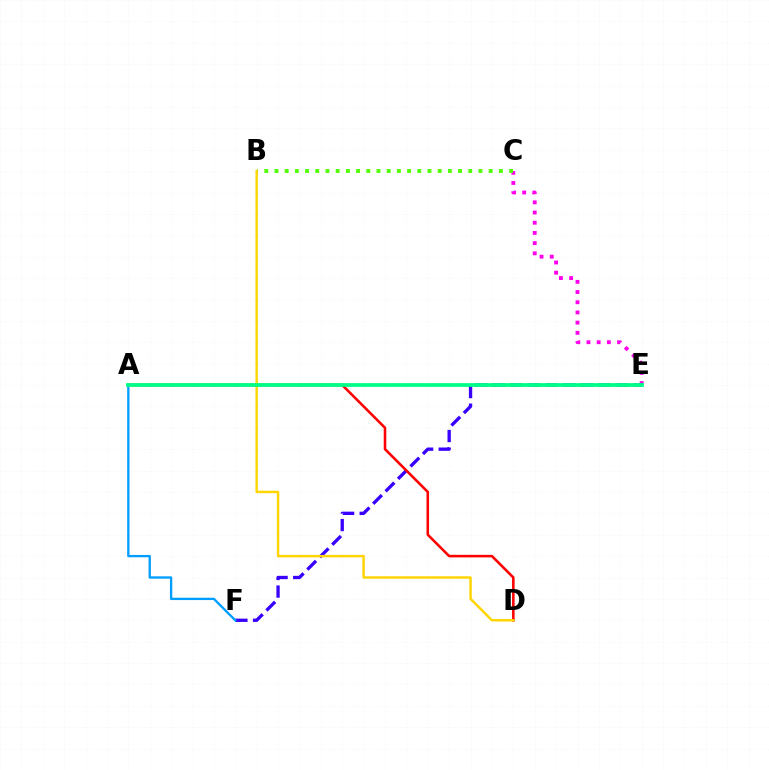{('E', 'F'): [{'color': '#3700ff', 'line_style': 'dashed', 'thickness': 2.39}], ('A', 'D'): [{'color': '#ff0000', 'line_style': 'solid', 'thickness': 1.85}], ('C', 'E'): [{'color': '#ff00ed', 'line_style': 'dotted', 'thickness': 2.77}], ('A', 'F'): [{'color': '#009eff', 'line_style': 'solid', 'thickness': 1.68}], ('B', 'C'): [{'color': '#4fff00', 'line_style': 'dotted', 'thickness': 2.77}], ('B', 'D'): [{'color': '#ffd500', 'line_style': 'solid', 'thickness': 1.75}], ('A', 'E'): [{'color': '#00ff86', 'line_style': 'solid', 'thickness': 2.71}]}